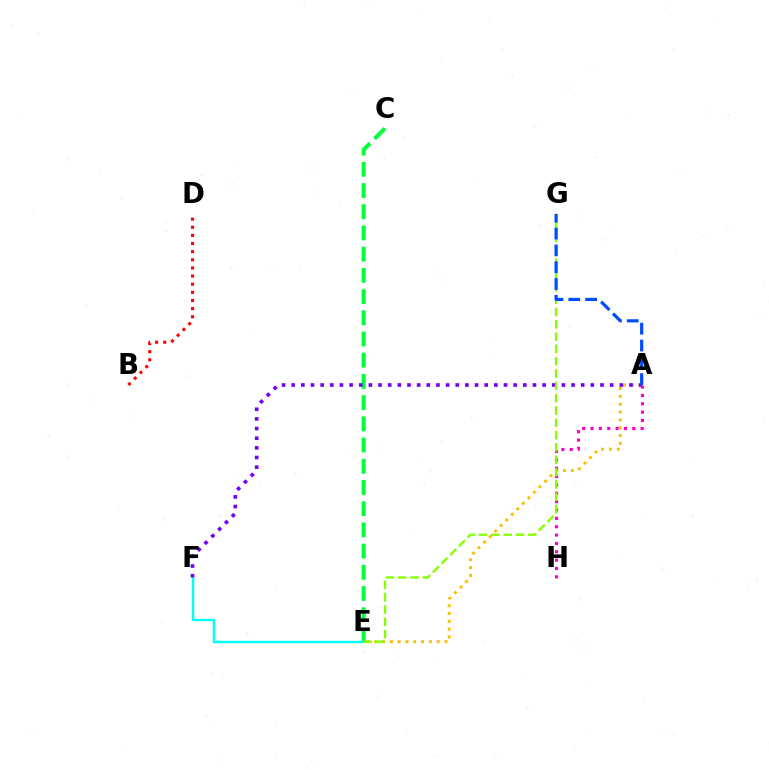{('C', 'E'): [{'color': '#00ff39', 'line_style': 'dashed', 'thickness': 2.88}], ('A', 'E'): [{'color': '#ffbd00', 'line_style': 'dotted', 'thickness': 2.13}], ('A', 'H'): [{'color': '#ff00cf', 'line_style': 'dotted', 'thickness': 2.27}], ('E', 'F'): [{'color': '#00fff6', 'line_style': 'solid', 'thickness': 1.71}], ('A', 'F'): [{'color': '#7200ff', 'line_style': 'dotted', 'thickness': 2.62}], ('E', 'G'): [{'color': '#84ff00', 'line_style': 'dashed', 'thickness': 1.67}], ('A', 'G'): [{'color': '#004bff', 'line_style': 'dashed', 'thickness': 2.28}], ('B', 'D'): [{'color': '#ff0000', 'line_style': 'dotted', 'thickness': 2.21}]}